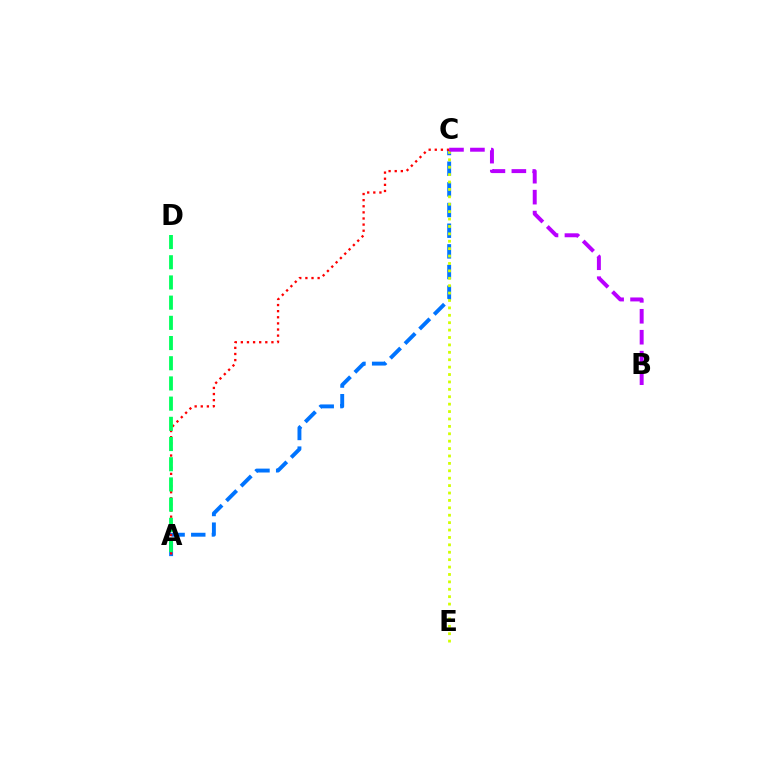{('A', 'C'): [{'color': '#0074ff', 'line_style': 'dashed', 'thickness': 2.81}, {'color': '#ff0000', 'line_style': 'dotted', 'thickness': 1.66}], ('C', 'E'): [{'color': '#d1ff00', 'line_style': 'dotted', 'thickness': 2.01}], ('A', 'D'): [{'color': '#00ff5c', 'line_style': 'dashed', 'thickness': 2.74}], ('B', 'C'): [{'color': '#b900ff', 'line_style': 'dashed', 'thickness': 2.85}]}